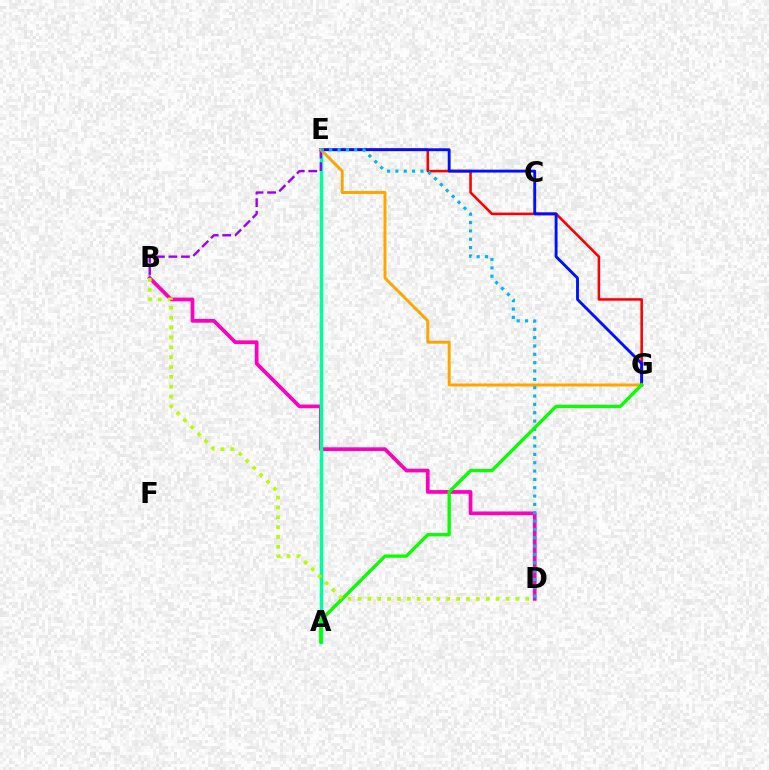{('B', 'D'): [{'color': '#ff00bd', 'line_style': 'solid', 'thickness': 2.67}, {'color': '#b3ff00', 'line_style': 'dotted', 'thickness': 2.68}], ('A', 'E'): [{'color': '#00ff9d', 'line_style': 'solid', 'thickness': 2.5}], ('E', 'G'): [{'color': '#ff0000', 'line_style': 'solid', 'thickness': 1.85}, {'color': '#0010ff', 'line_style': 'solid', 'thickness': 2.07}, {'color': '#ffa500', 'line_style': 'solid', 'thickness': 2.11}], ('B', 'E'): [{'color': '#9b00ff', 'line_style': 'dashed', 'thickness': 1.7}], ('D', 'E'): [{'color': '#00b5ff', 'line_style': 'dotted', 'thickness': 2.27}], ('A', 'G'): [{'color': '#08ff00', 'line_style': 'solid', 'thickness': 2.4}]}